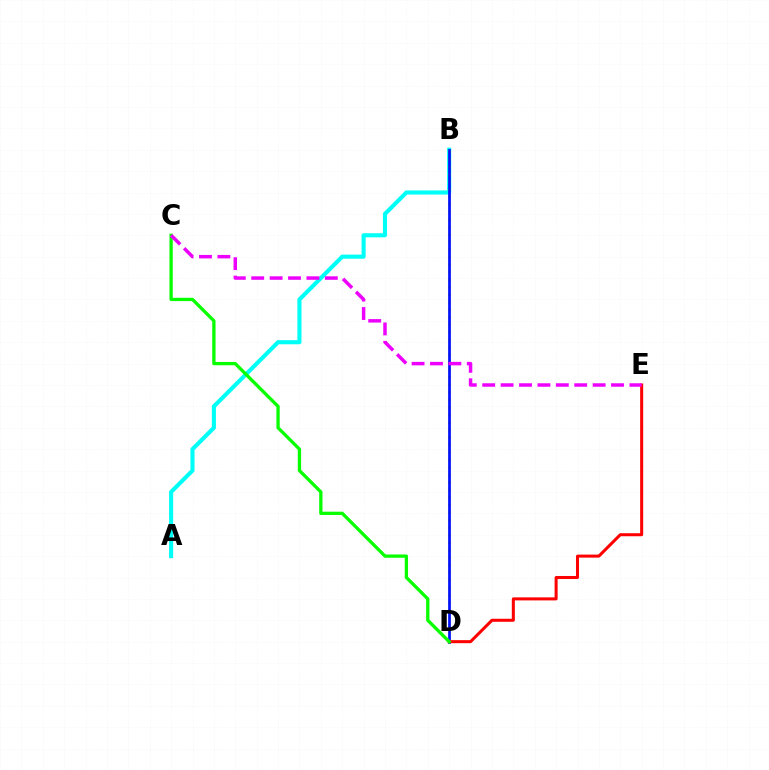{('A', 'B'): [{'color': '#00fff6', 'line_style': 'solid', 'thickness': 2.96}], ('B', 'D'): [{'color': '#fcf500', 'line_style': 'dotted', 'thickness': 2.04}, {'color': '#0010ff', 'line_style': 'solid', 'thickness': 1.96}], ('D', 'E'): [{'color': '#ff0000', 'line_style': 'solid', 'thickness': 2.18}], ('C', 'D'): [{'color': '#08ff00', 'line_style': 'solid', 'thickness': 2.37}], ('C', 'E'): [{'color': '#ee00ff', 'line_style': 'dashed', 'thickness': 2.5}]}